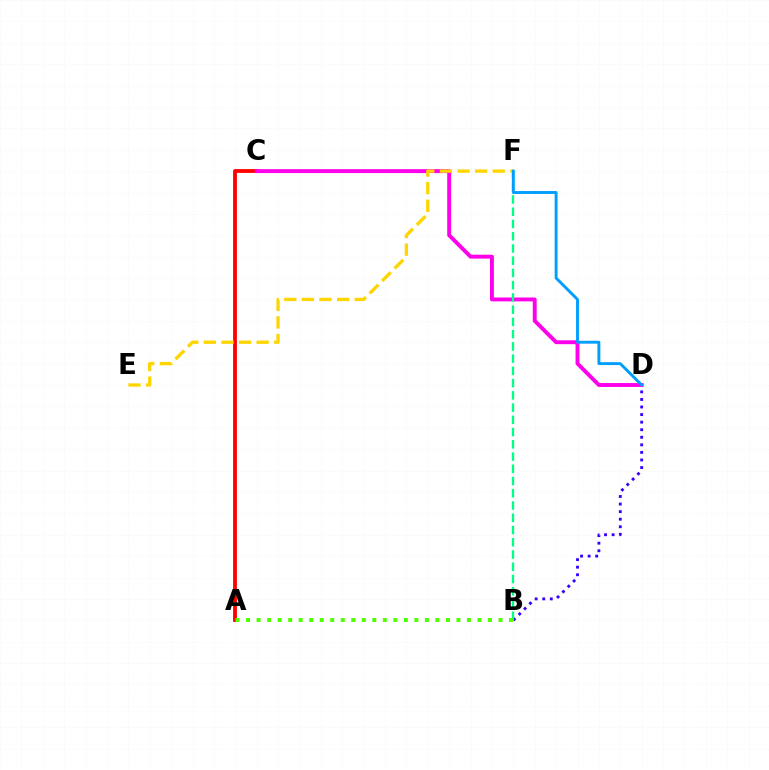{('A', 'C'): [{'color': '#ff0000', 'line_style': 'solid', 'thickness': 2.74}], ('B', 'D'): [{'color': '#3700ff', 'line_style': 'dotted', 'thickness': 2.06}], ('C', 'D'): [{'color': '#ff00ed', 'line_style': 'solid', 'thickness': 2.81}], ('B', 'F'): [{'color': '#00ff86', 'line_style': 'dashed', 'thickness': 1.66}], ('E', 'F'): [{'color': '#ffd500', 'line_style': 'dashed', 'thickness': 2.39}], ('D', 'F'): [{'color': '#009eff', 'line_style': 'solid', 'thickness': 2.09}], ('A', 'B'): [{'color': '#4fff00', 'line_style': 'dotted', 'thickness': 2.86}]}